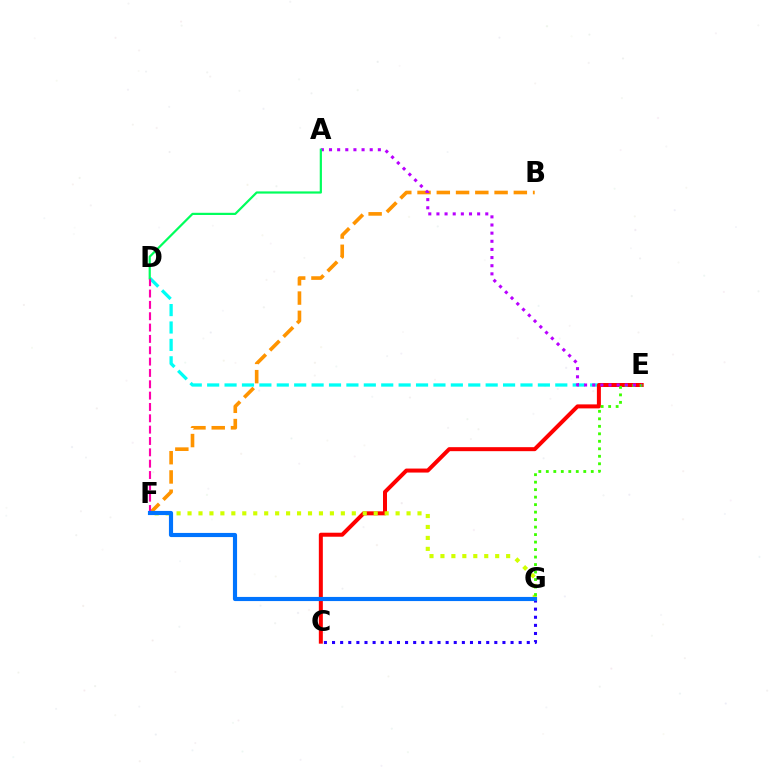{('B', 'F'): [{'color': '#ff9400', 'line_style': 'dashed', 'thickness': 2.62}], ('D', 'E'): [{'color': '#00fff6', 'line_style': 'dashed', 'thickness': 2.36}], ('C', 'E'): [{'color': '#ff0000', 'line_style': 'solid', 'thickness': 2.88}], ('F', 'G'): [{'color': '#d1ff00', 'line_style': 'dotted', 'thickness': 2.98}, {'color': '#0074ff', 'line_style': 'solid', 'thickness': 2.98}], ('D', 'F'): [{'color': '#ff00ac', 'line_style': 'dashed', 'thickness': 1.54}], ('C', 'G'): [{'color': '#2500ff', 'line_style': 'dotted', 'thickness': 2.2}], ('E', 'G'): [{'color': '#3dff00', 'line_style': 'dotted', 'thickness': 2.04}], ('A', 'E'): [{'color': '#b900ff', 'line_style': 'dotted', 'thickness': 2.21}], ('A', 'D'): [{'color': '#00ff5c', 'line_style': 'solid', 'thickness': 1.58}]}